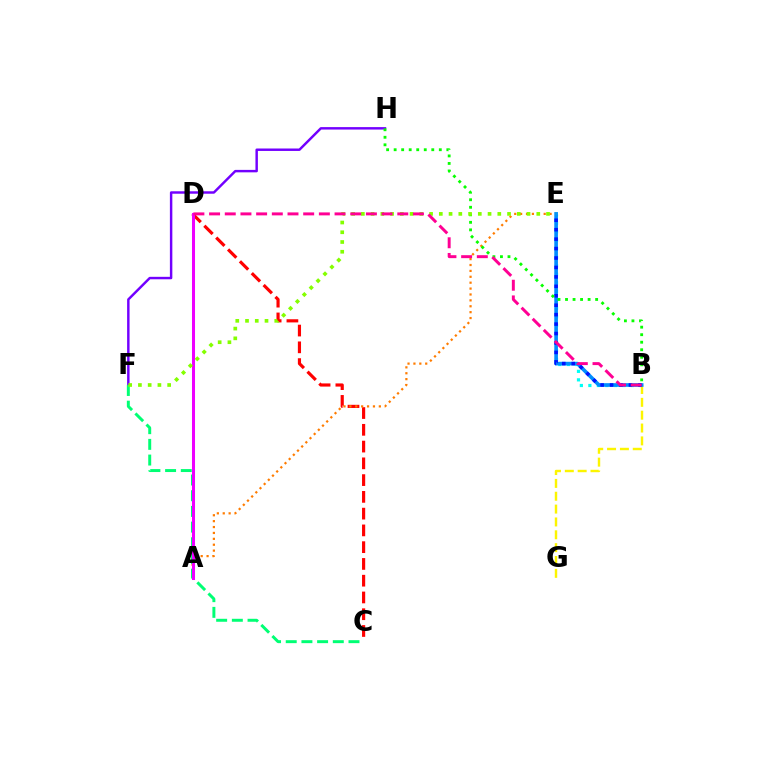{('B', 'E'): [{'color': '#00fff6', 'line_style': 'dotted', 'thickness': 2.31}, {'color': '#008cff', 'line_style': 'solid', 'thickness': 2.62}, {'color': '#0010ff', 'line_style': 'dotted', 'thickness': 2.56}], ('C', 'D'): [{'color': '#ff0000', 'line_style': 'dashed', 'thickness': 2.28}], ('A', 'E'): [{'color': '#ff7c00', 'line_style': 'dotted', 'thickness': 1.6}], ('F', 'H'): [{'color': '#7200ff', 'line_style': 'solid', 'thickness': 1.76}], ('B', 'G'): [{'color': '#fcf500', 'line_style': 'dashed', 'thickness': 1.75}], ('C', 'F'): [{'color': '#00ff74', 'line_style': 'dashed', 'thickness': 2.13}], ('A', 'D'): [{'color': '#ee00ff', 'line_style': 'solid', 'thickness': 2.19}], ('B', 'H'): [{'color': '#08ff00', 'line_style': 'dotted', 'thickness': 2.05}], ('E', 'F'): [{'color': '#84ff00', 'line_style': 'dotted', 'thickness': 2.65}], ('B', 'D'): [{'color': '#ff0094', 'line_style': 'dashed', 'thickness': 2.13}]}